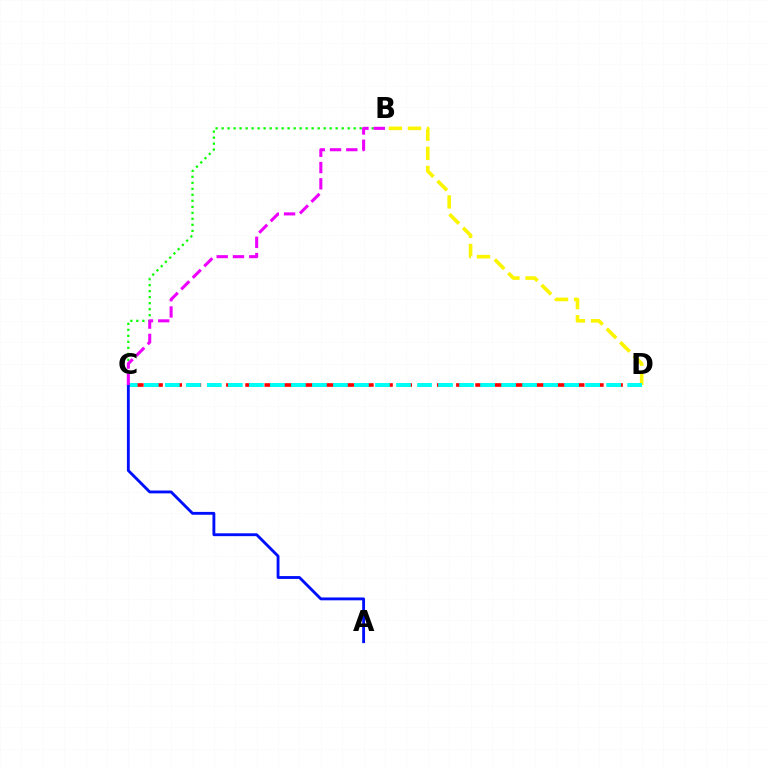{('C', 'D'): [{'color': '#ff0000', 'line_style': 'dashed', 'thickness': 2.6}, {'color': '#00fff6', 'line_style': 'dashed', 'thickness': 2.86}], ('B', 'C'): [{'color': '#08ff00', 'line_style': 'dotted', 'thickness': 1.63}, {'color': '#ee00ff', 'line_style': 'dashed', 'thickness': 2.21}], ('B', 'D'): [{'color': '#fcf500', 'line_style': 'dashed', 'thickness': 2.6}], ('A', 'C'): [{'color': '#0010ff', 'line_style': 'solid', 'thickness': 2.06}]}